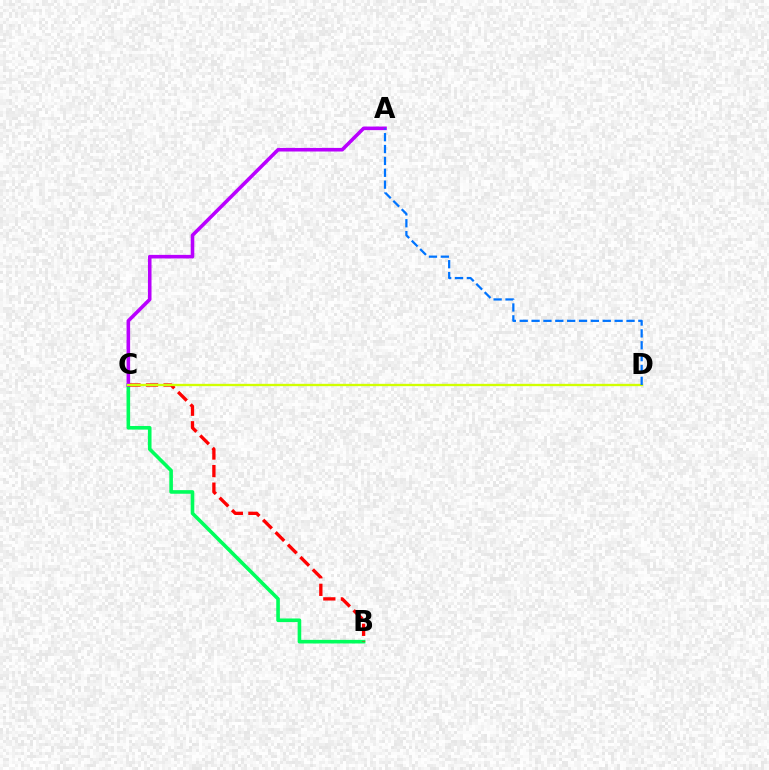{('B', 'C'): [{'color': '#00ff5c', 'line_style': 'solid', 'thickness': 2.6}, {'color': '#ff0000', 'line_style': 'dashed', 'thickness': 2.39}], ('A', 'C'): [{'color': '#b900ff', 'line_style': 'solid', 'thickness': 2.58}], ('C', 'D'): [{'color': '#d1ff00', 'line_style': 'solid', 'thickness': 1.68}], ('A', 'D'): [{'color': '#0074ff', 'line_style': 'dashed', 'thickness': 1.61}]}